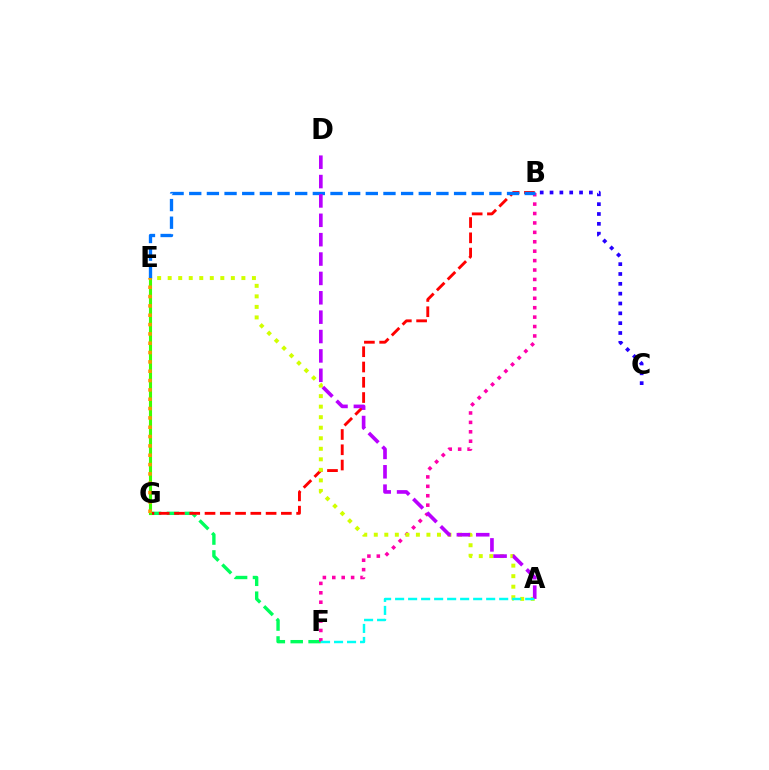{('F', 'G'): [{'color': '#00ff5c', 'line_style': 'dashed', 'thickness': 2.43}], ('B', 'G'): [{'color': '#ff0000', 'line_style': 'dashed', 'thickness': 2.07}], ('B', 'F'): [{'color': '#ff00ac', 'line_style': 'dotted', 'thickness': 2.56}], ('E', 'G'): [{'color': '#3dff00', 'line_style': 'solid', 'thickness': 2.24}, {'color': '#ff9400', 'line_style': 'dotted', 'thickness': 2.54}], ('A', 'E'): [{'color': '#d1ff00', 'line_style': 'dotted', 'thickness': 2.86}], ('B', 'E'): [{'color': '#0074ff', 'line_style': 'dashed', 'thickness': 2.4}], ('B', 'C'): [{'color': '#2500ff', 'line_style': 'dotted', 'thickness': 2.67}], ('A', 'D'): [{'color': '#b900ff', 'line_style': 'dashed', 'thickness': 2.63}], ('A', 'F'): [{'color': '#00fff6', 'line_style': 'dashed', 'thickness': 1.77}]}